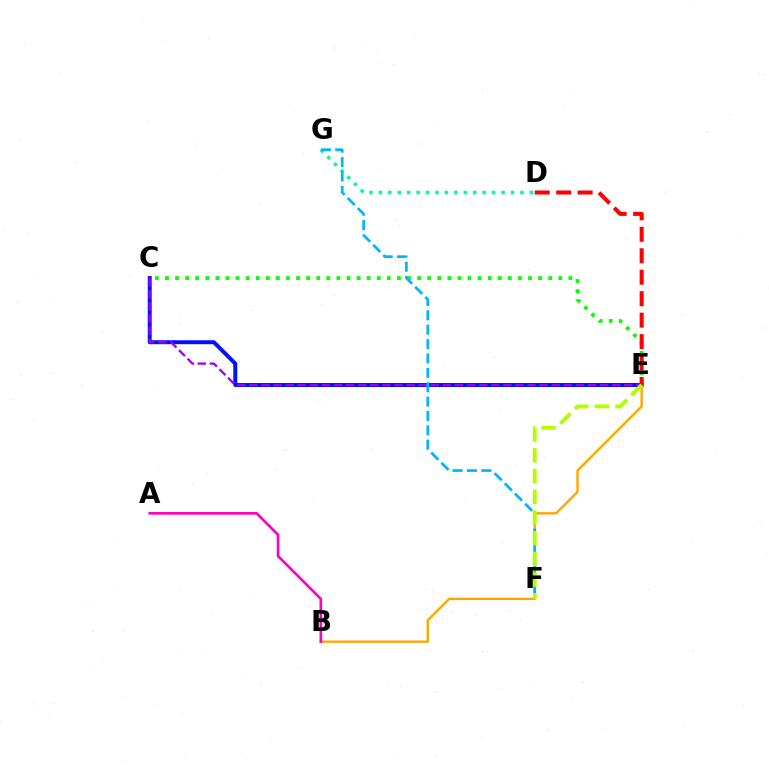{('C', 'E'): [{'color': '#0010ff', 'line_style': 'solid', 'thickness': 2.85}, {'color': '#9b00ff', 'line_style': 'dashed', 'thickness': 1.64}, {'color': '#08ff00', 'line_style': 'dotted', 'thickness': 2.74}], ('B', 'E'): [{'color': '#ffa500', 'line_style': 'solid', 'thickness': 1.71}], ('D', 'G'): [{'color': '#00ff9d', 'line_style': 'dotted', 'thickness': 2.56}], ('D', 'E'): [{'color': '#ff0000', 'line_style': 'dashed', 'thickness': 2.91}], ('F', 'G'): [{'color': '#00b5ff', 'line_style': 'dashed', 'thickness': 1.95}], ('A', 'B'): [{'color': '#ff00bd', 'line_style': 'solid', 'thickness': 1.9}], ('E', 'F'): [{'color': '#b3ff00', 'line_style': 'dashed', 'thickness': 2.81}]}